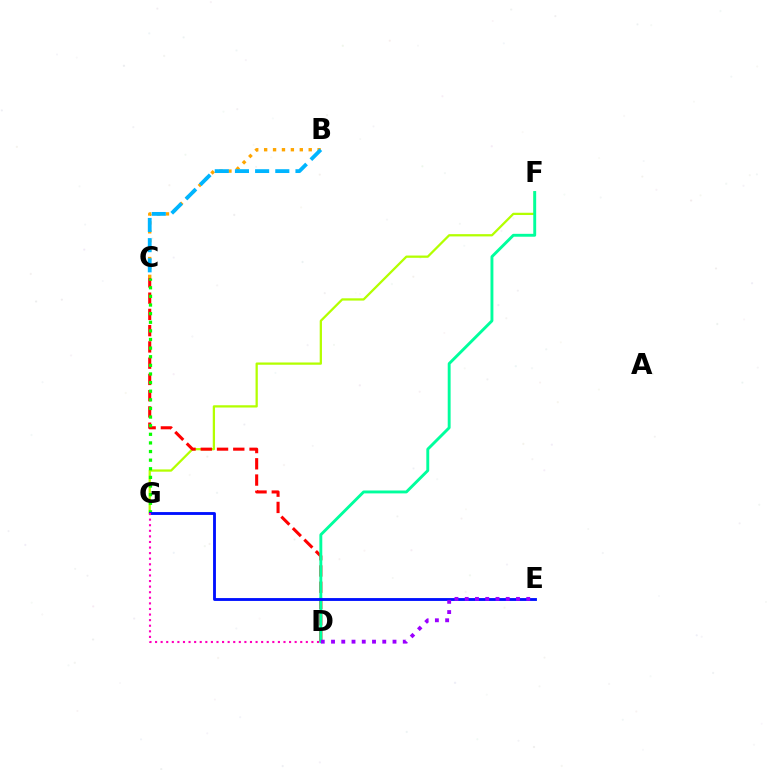{('F', 'G'): [{'color': '#b3ff00', 'line_style': 'solid', 'thickness': 1.63}], ('B', 'C'): [{'color': '#ffa500', 'line_style': 'dotted', 'thickness': 2.42}, {'color': '#00b5ff', 'line_style': 'dashed', 'thickness': 2.74}], ('C', 'D'): [{'color': '#ff0000', 'line_style': 'dashed', 'thickness': 2.21}], ('D', 'F'): [{'color': '#00ff9d', 'line_style': 'solid', 'thickness': 2.08}], ('C', 'G'): [{'color': '#08ff00', 'line_style': 'dotted', 'thickness': 2.34}], ('E', 'G'): [{'color': '#0010ff', 'line_style': 'solid', 'thickness': 2.05}], ('D', 'G'): [{'color': '#ff00bd', 'line_style': 'dotted', 'thickness': 1.52}], ('D', 'E'): [{'color': '#9b00ff', 'line_style': 'dotted', 'thickness': 2.78}]}